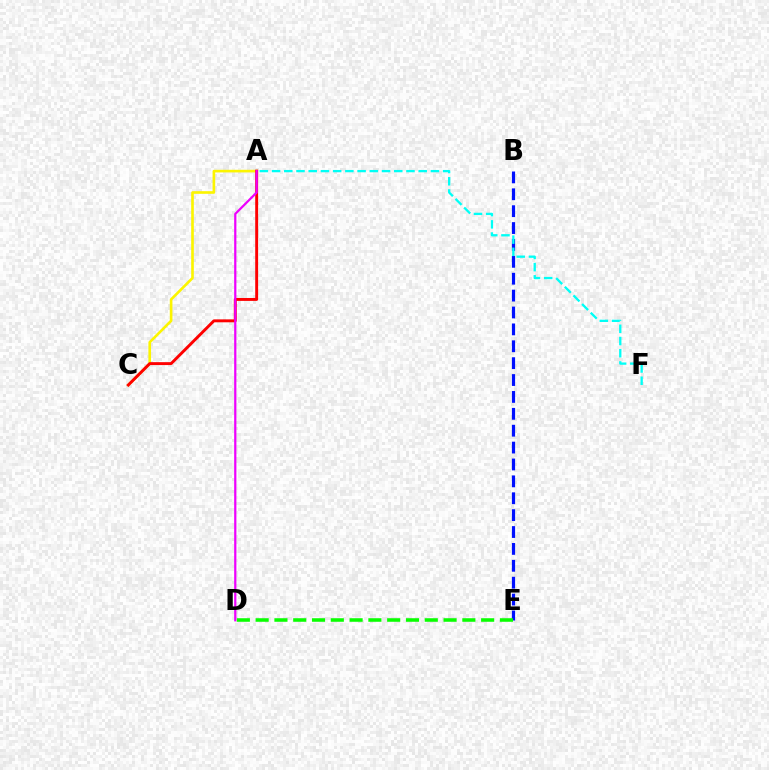{('A', 'C'): [{'color': '#fcf500', 'line_style': 'solid', 'thickness': 1.9}, {'color': '#ff0000', 'line_style': 'solid', 'thickness': 2.1}], ('B', 'E'): [{'color': '#0010ff', 'line_style': 'dashed', 'thickness': 2.29}], ('D', 'E'): [{'color': '#08ff00', 'line_style': 'dashed', 'thickness': 2.55}], ('A', 'D'): [{'color': '#ee00ff', 'line_style': 'solid', 'thickness': 1.6}], ('A', 'F'): [{'color': '#00fff6', 'line_style': 'dashed', 'thickness': 1.66}]}